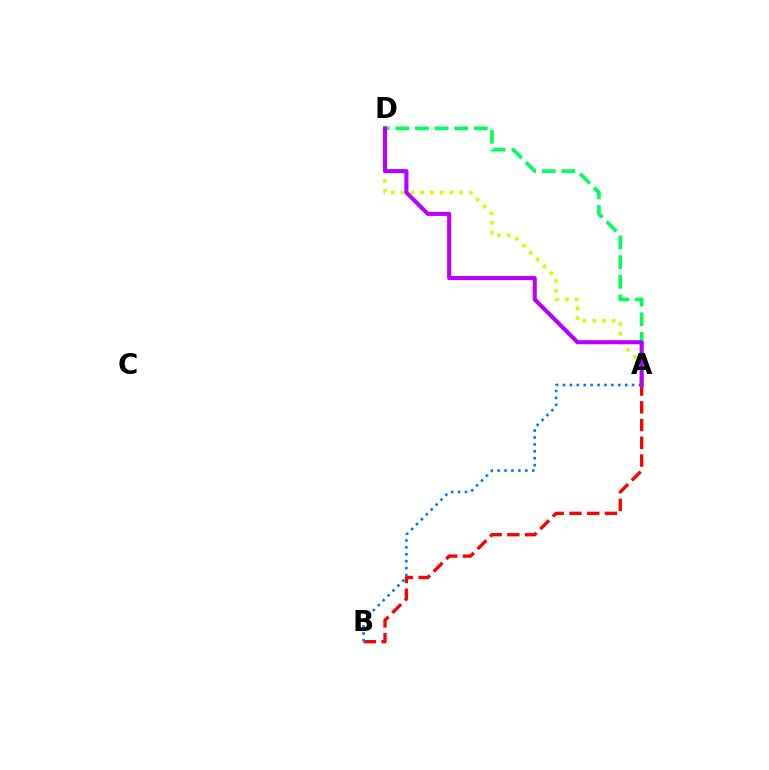{('A', 'D'): [{'color': '#d1ff00', 'line_style': 'dotted', 'thickness': 2.64}, {'color': '#00ff5c', 'line_style': 'dashed', 'thickness': 2.67}, {'color': '#b900ff', 'line_style': 'solid', 'thickness': 2.95}], ('A', 'B'): [{'color': '#ff0000', 'line_style': 'dashed', 'thickness': 2.41}, {'color': '#0074ff', 'line_style': 'dotted', 'thickness': 1.88}]}